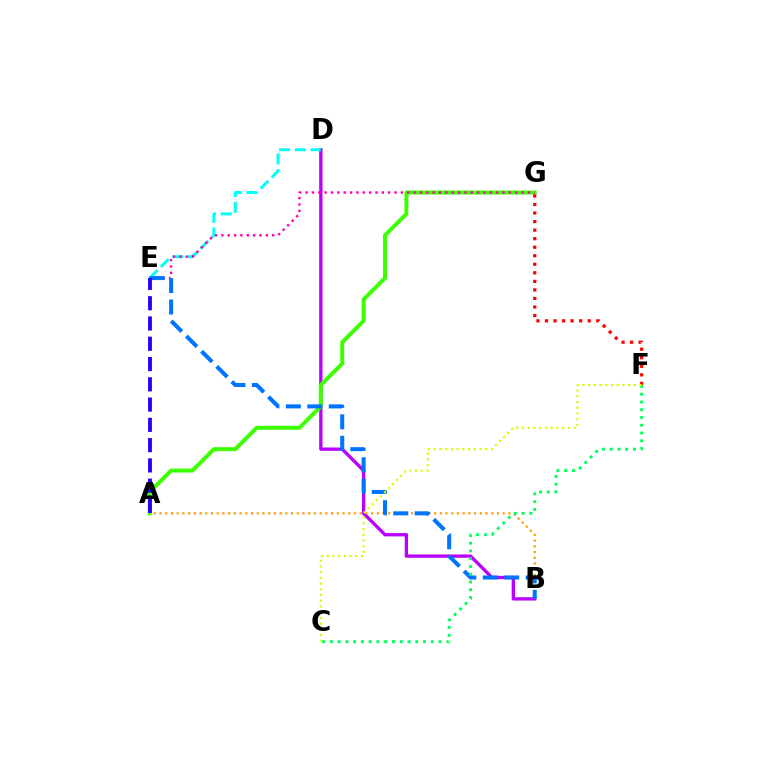{('B', 'D'): [{'color': '#b900ff', 'line_style': 'solid', 'thickness': 2.4}], ('A', 'G'): [{'color': '#3dff00', 'line_style': 'solid', 'thickness': 2.86}], ('A', 'B'): [{'color': '#ff9400', 'line_style': 'dotted', 'thickness': 1.55}], ('D', 'E'): [{'color': '#00fff6', 'line_style': 'dashed', 'thickness': 2.14}], ('E', 'G'): [{'color': '#ff00ac', 'line_style': 'dotted', 'thickness': 1.73}], ('B', 'E'): [{'color': '#0074ff', 'line_style': 'dashed', 'thickness': 2.91}], ('C', 'F'): [{'color': '#00ff5c', 'line_style': 'dotted', 'thickness': 2.11}, {'color': '#d1ff00', 'line_style': 'dotted', 'thickness': 1.55}], ('F', 'G'): [{'color': '#ff0000', 'line_style': 'dotted', 'thickness': 2.32}], ('A', 'E'): [{'color': '#2500ff', 'line_style': 'dashed', 'thickness': 2.75}]}